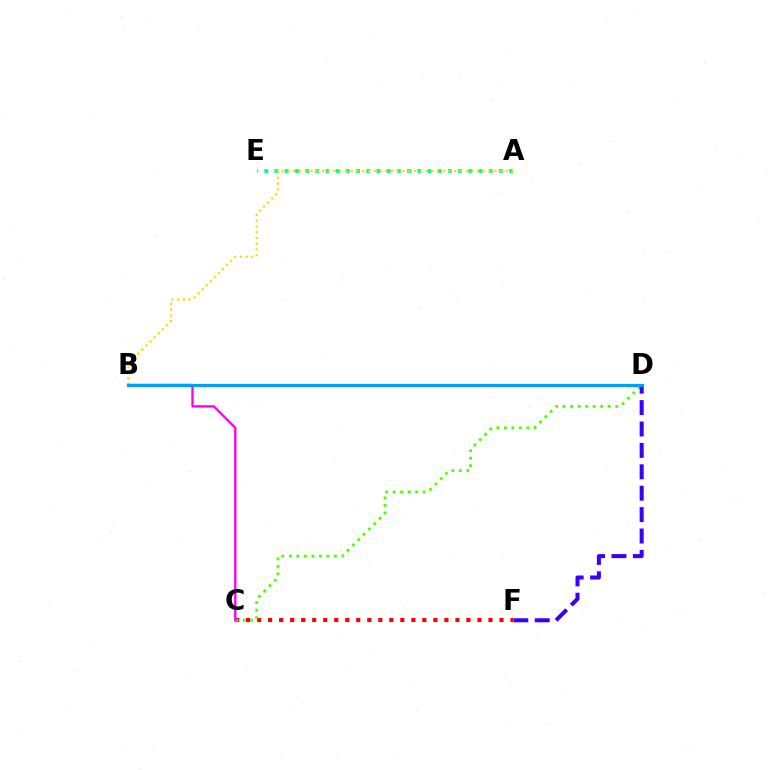{('A', 'E'): [{'color': '#00ff86', 'line_style': 'dotted', 'thickness': 2.77}], ('C', 'F'): [{'color': '#ff0000', 'line_style': 'dotted', 'thickness': 2.99}], ('A', 'B'): [{'color': '#ffd500', 'line_style': 'dotted', 'thickness': 1.56}], ('C', 'D'): [{'color': '#4fff00', 'line_style': 'dotted', 'thickness': 2.04}], ('D', 'F'): [{'color': '#3700ff', 'line_style': 'dashed', 'thickness': 2.91}], ('B', 'C'): [{'color': '#ff00ed', 'line_style': 'solid', 'thickness': 1.69}], ('B', 'D'): [{'color': '#009eff', 'line_style': 'solid', 'thickness': 2.33}]}